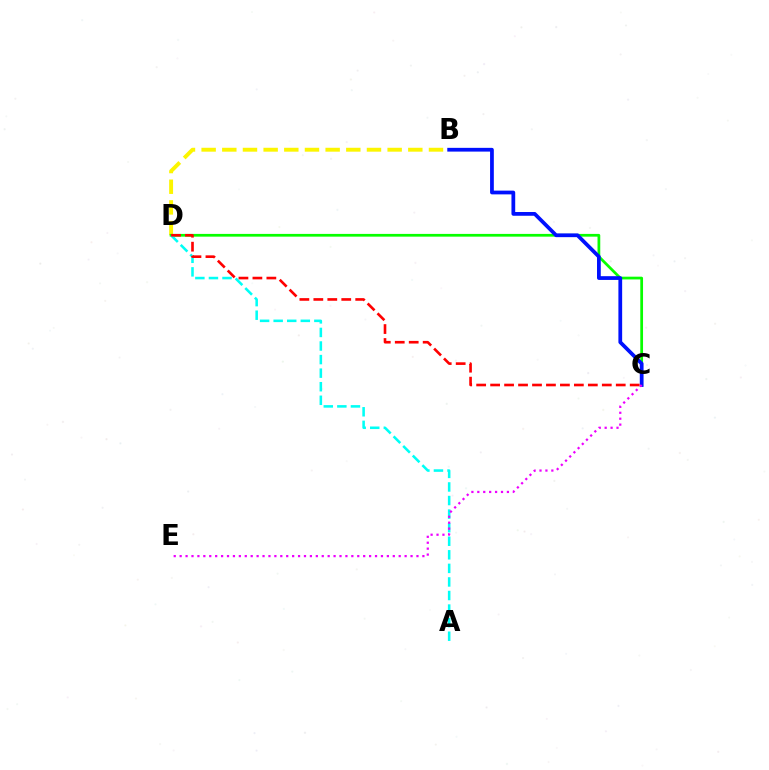{('B', 'D'): [{'color': '#fcf500', 'line_style': 'dashed', 'thickness': 2.81}], ('C', 'D'): [{'color': '#08ff00', 'line_style': 'solid', 'thickness': 1.98}, {'color': '#ff0000', 'line_style': 'dashed', 'thickness': 1.9}], ('A', 'D'): [{'color': '#00fff6', 'line_style': 'dashed', 'thickness': 1.84}], ('B', 'C'): [{'color': '#0010ff', 'line_style': 'solid', 'thickness': 2.7}], ('C', 'E'): [{'color': '#ee00ff', 'line_style': 'dotted', 'thickness': 1.61}]}